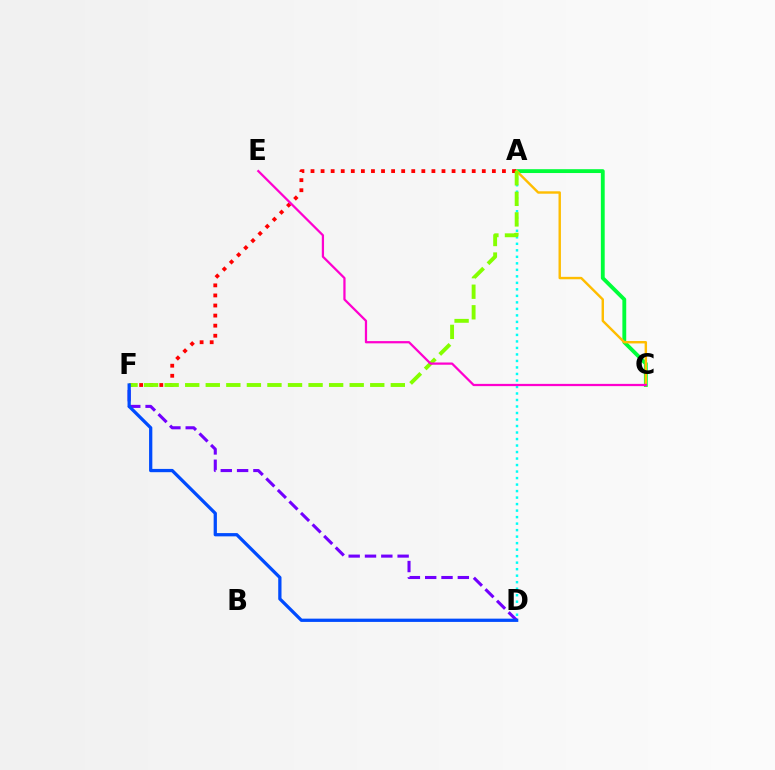{('D', 'F'): [{'color': '#7200ff', 'line_style': 'dashed', 'thickness': 2.22}, {'color': '#004bff', 'line_style': 'solid', 'thickness': 2.35}], ('A', 'C'): [{'color': '#00ff39', 'line_style': 'solid', 'thickness': 2.77}, {'color': '#ffbd00', 'line_style': 'solid', 'thickness': 1.74}], ('A', 'D'): [{'color': '#00fff6', 'line_style': 'dotted', 'thickness': 1.77}], ('A', 'F'): [{'color': '#ff0000', 'line_style': 'dotted', 'thickness': 2.74}, {'color': '#84ff00', 'line_style': 'dashed', 'thickness': 2.79}], ('C', 'E'): [{'color': '#ff00cf', 'line_style': 'solid', 'thickness': 1.61}]}